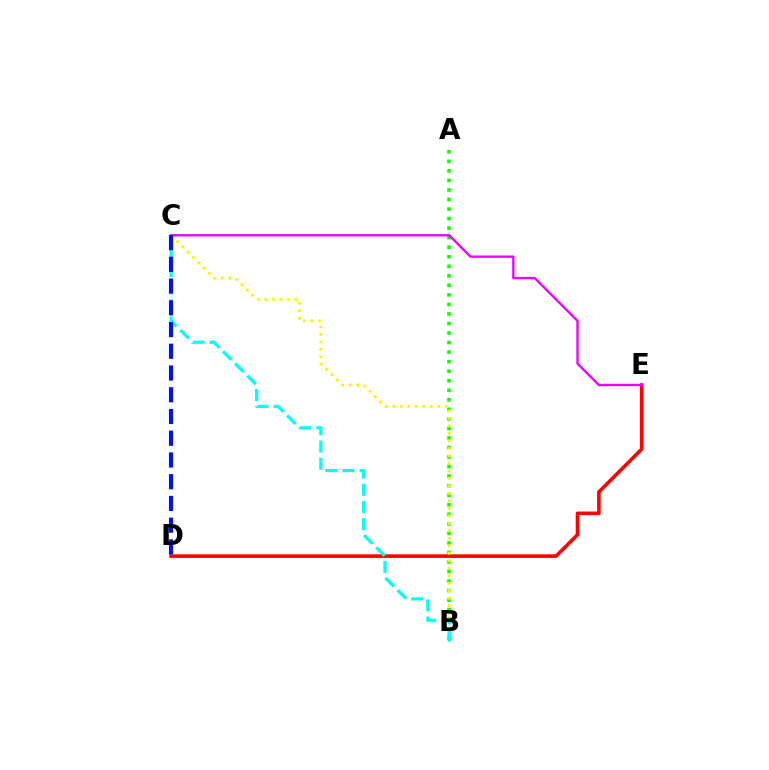{('A', 'B'): [{'color': '#08ff00', 'line_style': 'dotted', 'thickness': 2.59}], ('D', 'E'): [{'color': '#ff0000', 'line_style': 'solid', 'thickness': 2.59}], ('B', 'C'): [{'color': '#fcf500', 'line_style': 'dotted', 'thickness': 2.04}, {'color': '#00fff6', 'line_style': 'dashed', 'thickness': 2.34}], ('C', 'E'): [{'color': '#ee00ff', 'line_style': 'solid', 'thickness': 1.69}], ('C', 'D'): [{'color': '#0010ff', 'line_style': 'dashed', 'thickness': 2.95}]}